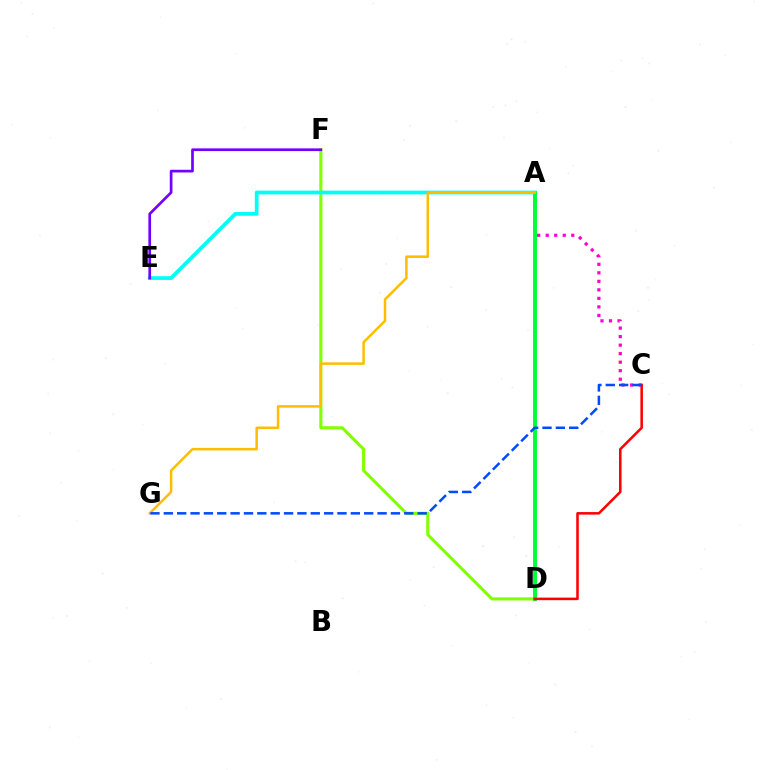{('A', 'C'): [{'color': '#ff00cf', 'line_style': 'dotted', 'thickness': 2.31}], ('D', 'F'): [{'color': '#84ff00', 'line_style': 'solid', 'thickness': 2.22}], ('A', 'E'): [{'color': '#00fff6', 'line_style': 'solid', 'thickness': 2.7}], ('A', 'D'): [{'color': '#00ff39', 'line_style': 'solid', 'thickness': 2.82}], ('A', 'G'): [{'color': '#ffbd00', 'line_style': 'solid', 'thickness': 1.8}], ('C', 'D'): [{'color': '#ff0000', 'line_style': 'solid', 'thickness': 1.83}], ('E', 'F'): [{'color': '#7200ff', 'line_style': 'solid', 'thickness': 1.94}], ('C', 'G'): [{'color': '#004bff', 'line_style': 'dashed', 'thickness': 1.81}]}